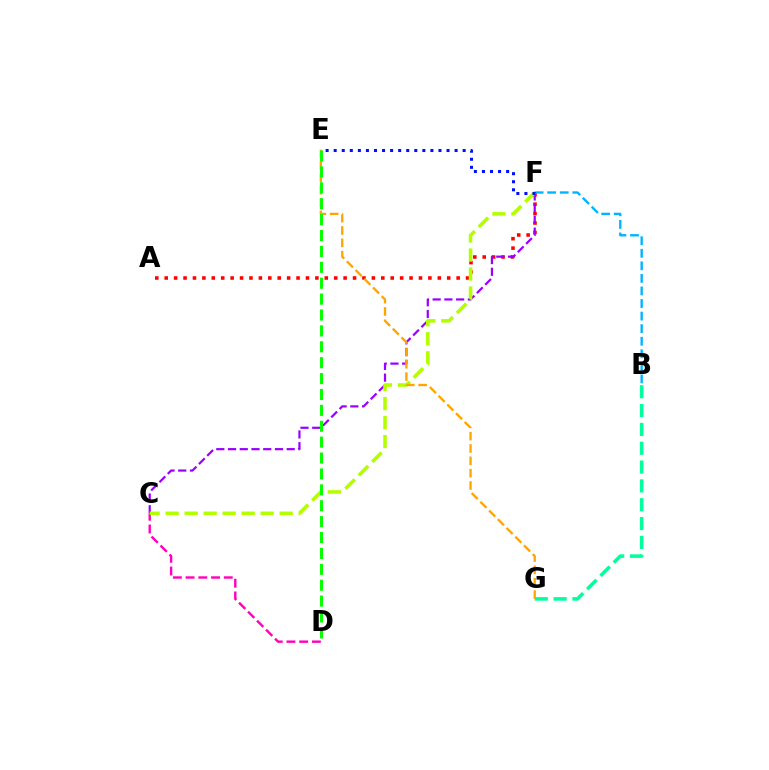{('A', 'F'): [{'color': '#ff0000', 'line_style': 'dotted', 'thickness': 2.56}], ('B', 'F'): [{'color': '#00b5ff', 'line_style': 'dashed', 'thickness': 1.71}], ('C', 'F'): [{'color': '#9b00ff', 'line_style': 'dashed', 'thickness': 1.59}, {'color': '#b3ff00', 'line_style': 'dashed', 'thickness': 2.58}], ('C', 'D'): [{'color': '#ff00bd', 'line_style': 'dashed', 'thickness': 1.73}], ('E', 'F'): [{'color': '#0010ff', 'line_style': 'dotted', 'thickness': 2.19}], ('B', 'G'): [{'color': '#00ff9d', 'line_style': 'dashed', 'thickness': 2.56}], ('E', 'G'): [{'color': '#ffa500', 'line_style': 'dashed', 'thickness': 1.68}], ('D', 'E'): [{'color': '#08ff00', 'line_style': 'dashed', 'thickness': 2.16}]}